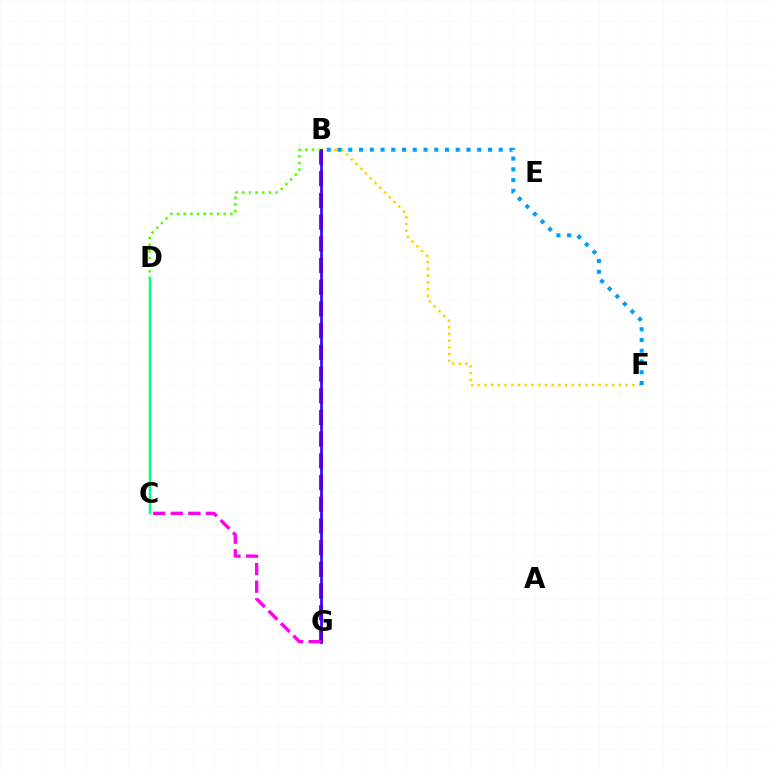{('B', 'F'): [{'color': '#ffd500', 'line_style': 'dotted', 'thickness': 1.83}, {'color': '#009eff', 'line_style': 'dotted', 'thickness': 2.92}], ('B', 'G'): [{'color': '#ff0000', 'line_style': 'dashed', 'thickness': 2.95}, {'color': '#3700ff', 'line_style': 'solid', 'thickness': 1.94}], ('B', 'D'): [{'color': '#4fff00', 'line_style': 'dotted', 'thickness': 1.81}], ('C', 'D'): [{'color': '#00ff86', 'line_style': 'solid', 'thickness': 1.76}], ('C', 'G'): [{'color': '#ff00ed', 'line_style': 'dashed', 'thickness': 2.39}]}